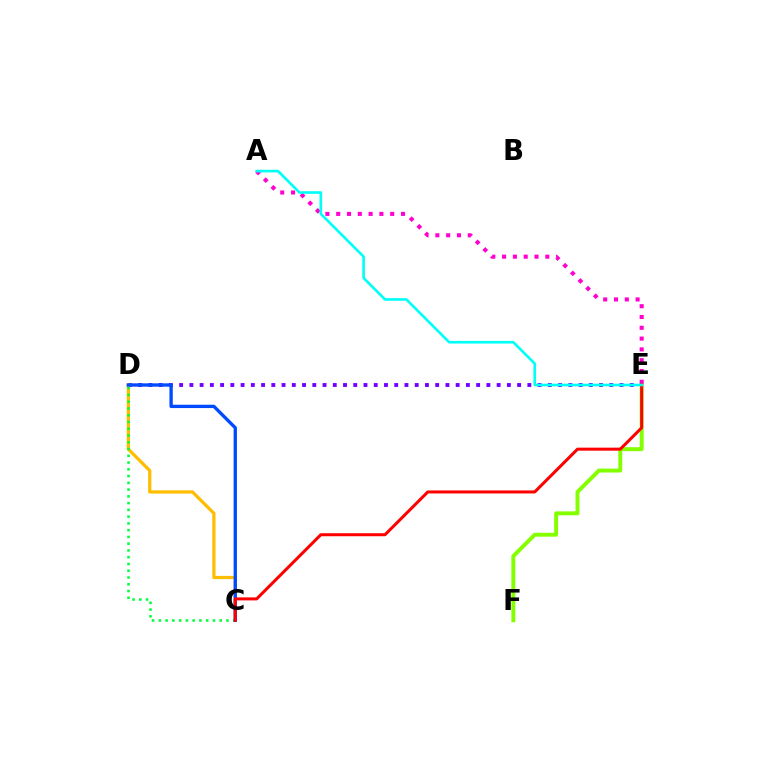{('E', 'F'): [{'color': '#84ff00', 'line_style': 'solid', 'thickness': 2.83}], ('D', 'E'): [{'color': '#7200ff', 'line_style': 'dotted', 'thickness': 2.78}], ('C', 'D'): [{'color': '#ffbd00', 'line_style': 'solid', 'thickness': 2.32}, {'color': '#00ff39', 'line_style': 'dotted', 'thickness': 1.84}, {'color': '#004bff', 'line_style': 'solid', 'thickness': 2.4}], ('A', 'E'): [{'color': '#ff00cf', 'line_style': 'dotted', 'thickness': 2.93}, {'color': '#00fff6', 'line_style': 'solid', 'thickness': 1.89}], ('C', 'E'): [{'color': '#ff0000', 'line_style': 'solid', 'thickness': 2.18}]}